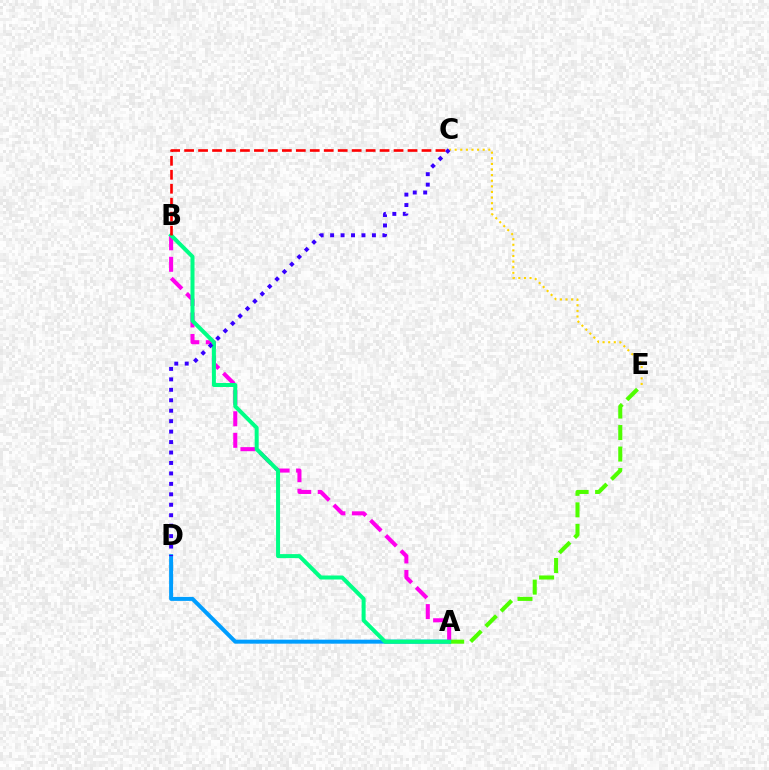{('A', 'D'): [{'color': '#009eff', 'line_style': 'solid', 'thickness': 2.88}], ('A', 'E'): [{'color': '#4fff00', 'line_style': 'dashed', 'thickness': 2.92}], ('A', 'B'): [{'color': '#ff00ed', 'line_style': 'dashed', 'thickness': 2.92}, {'color': '#00ff86', 'line_style': 'solid', 'thickness': 2.88}], ('C', 'E'): [{'color': '#ffd500', 'line_style': 'dotted', 'thickness': 1.52}], ('C', 'D'): [{'color': '#3700ff', 'line_style': 'dotted', 'thickness': 2.84}], ('B', 'C'): [{'color': '#ff0000', 'line_style': 'dashed', 'thickness': 1.9}]}